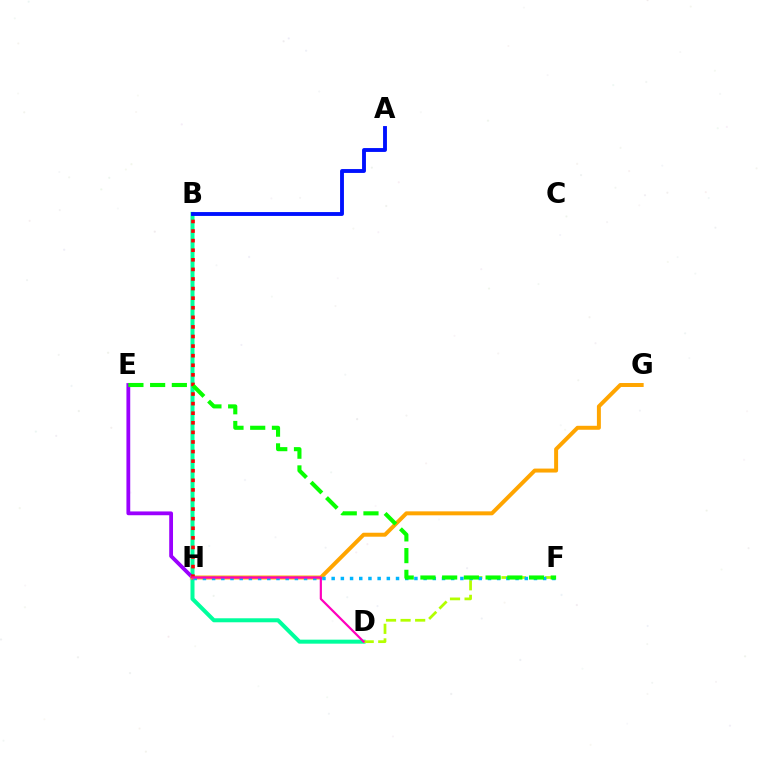{('B', 'D'): [{'color': '#00ff9d', 'line_style': 'solid', 'thickness': 2.88}], ('D', 'F'): [{'color': '#b3ff00', 'line_style': 'dashed', 'thickness': 1.98}], ('A', 'B'): [{'color': '#0010ff', 'line_style': 'solid', 'thickness': 2.78}], ('E', 'H'): [{'color': '#9b00ff', 'line_style': 'solid', 'thickness': 2.73}], ('G', 'H'): [{'color': '#ffa500', 'line_style': 'solid', 'thickness': 2.85}], ('B', 'H'): [{'color': '#ff0000', 'line_style': 'dotted', 'thickness': 2.6}], ('F', 'H'): [{'color': '#00b5ff', 'line_style': 'dotted', 'thickness': 2.5}], ('E', 'F'): [{'color': '#08ff00', 'line_style': 'dashed', 'thickness': 2.95}], ('D', 'H'): [{'color': '#ff00bd', 'line_style': 'solid', 'thickness': 1.58}]}